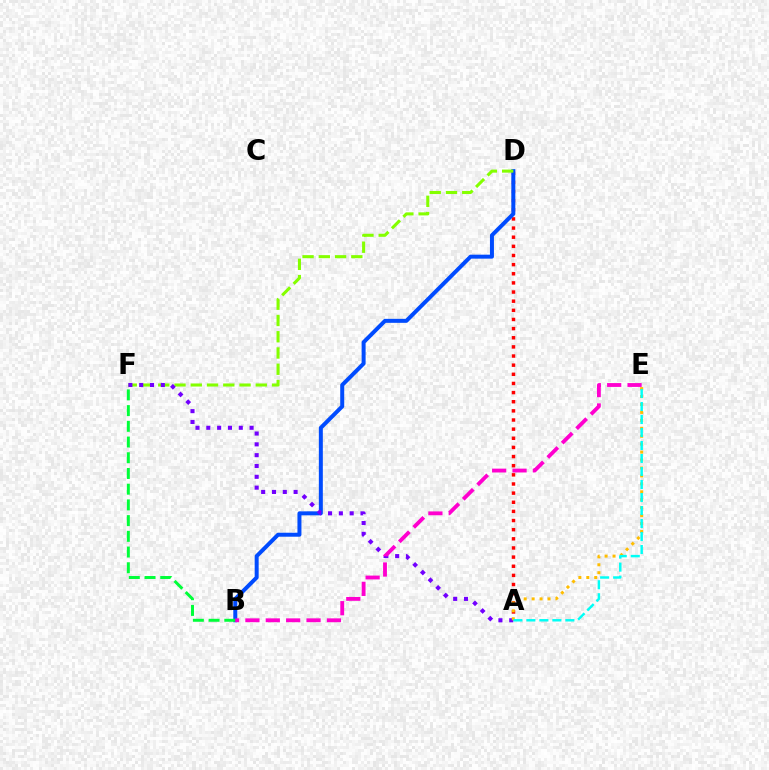{('A', 'D'): [{'color': '#ff0000', 'line_style': 'dotted', 'thickness': 2.48}], ('B', 'D'): [{'color': '#004bff', 'line_style': 'solid', 'thickness': 2.87}], ('D', 'F'): [{'color': '#84ff00', 'line_style': 'dashed', 'thickness': 2.21}], ('A', 'F'): [{'color': '#7200ff', 'line_style': 'dotted', 'thickness': 2.94}], ('B', 'F'): [{'color': '#00ff39', 'line_style': 'dashed', 'thickness': 2.14}], ('A', 'E'): [{'color': '#ffbd00', 'line_style': 'dotted', 'thickness': 2.16}, {'color': '#00fff6', 'line_style': 'dashed', 'thickness': 1.77}], ('B', 'E'): [{'color': '#ff00cf', 'line_style': 'dashed', 'thickness': 2.77}]}